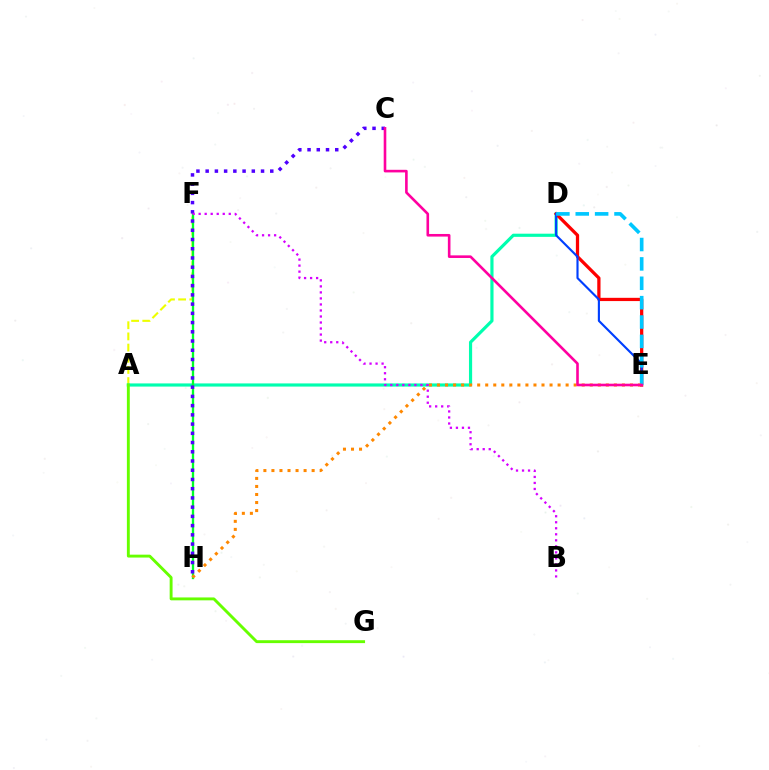{('A', 'F'): [{'color': '#eeff00', 'line_style': 'dashed', 'thickness': 1.52}], ('A', 'D'): [{'color': '#00ffaf', 'line_style': 'solid', 'thickness': 2.28}], ('D', 'E'): [{'color': '#ff0000', 'line_style': 'solid', 'thickness': 2.34}, {'color': '#003fff', 'line_style': 'solid', 'thickness': 1.54}, {'color': '#00c7ff', 'line_style': 'dashed', 'thickness': 2.63}], ('F', 'H'): [{'color': '#00ff27', 'line_style': 'solid', 'thickness': 1.68}], ('E', 'H'): [{'color': '#ff8800', 'line_style': 'dotted', 'thickness': 2.18}], ('C', 'H'): [{'color': '#4f00ff', 'line_style': 'dotted', 'thickness': 2.51}], ('C', 'E'): [{'color': '#ff00a0', 'line_style': 'solid', 'thickness': 1.88}], ('A', 'G'): [{'color': '#66ff00', 'line_style': 'solid', 'thickness': 2.08}], ('B', 'F'): [{'color': '#d600ff', 'line_style': 'dotted', 'thickness': 1.64}]}